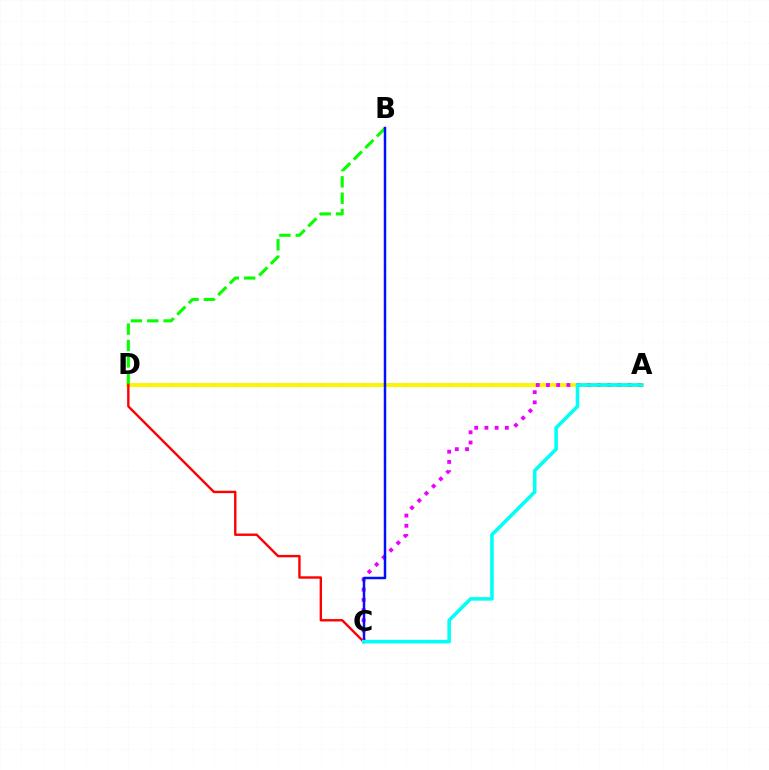{('A', 'D'): [{'color': '#fcf500', 'line_style': 'solid', 'thickness': 2.79}], ('A', 'C'): [{'color': '#ee00ff', 'line_style': 'dotted', 'thickness': 2.77}, {'color': '#00fff6', 'line_style': 'solid', 'thickness': 2.56}], ('B', 'D'): [{'color': '#08ff00', 'line_style': 'dashed', 'thickness': 2.22}], ('B', 'C'): [{'color': '#0010ff', 'line_style': 'solid', 'thickness': 1.79}], ('C', 'D'): [{'color': '#ff0000', 'line_style': 'solid', 'thickness': 1.72}]}